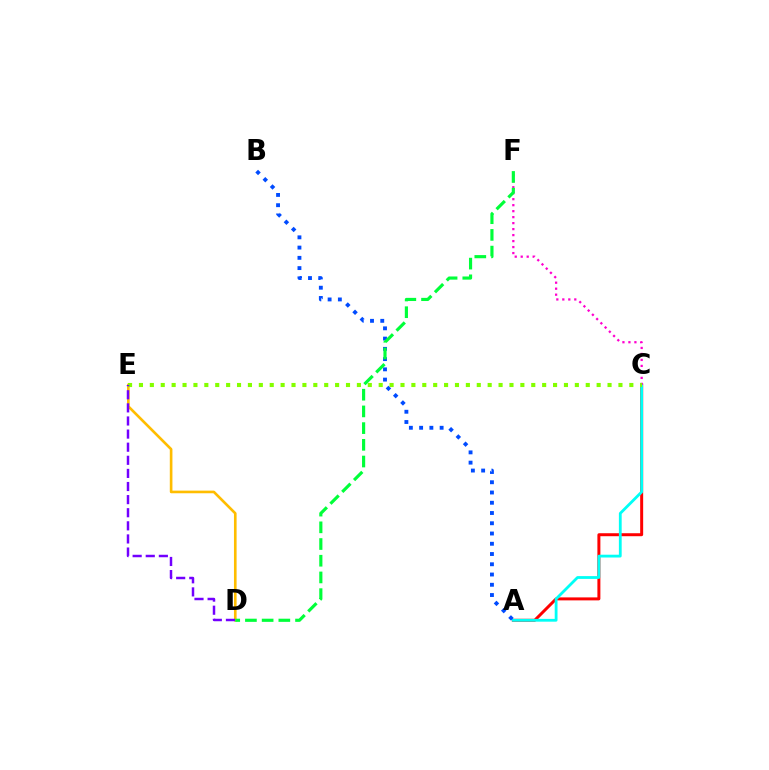{('A', 'C'): [{'color': '#ff0000', 'line_style': 'solid', 'thickness': 2.15}, {'color': '#00fff6', 'line_style': 'solid', 'thickness': 2.01}], ('D', 'E'): [{'color': '#ffbd00', 'line_style': 'solid', 'thickness': 1.9}, {'color': '#7200ff', 'line_style': 'dashed', 'thickness': 1.78}], ('C', 'F'): [{'color': '#ff00cf', 'line_style': 'dotted', 'thickness': 1.63}], ('A', 'B'): [{'color': '#004bff', 'line_style': 'dotted', 'thickness': 2.79}], ('C', 'E'): [{'color': '#84ff00', 'line_style': 'dotted', 'thickness': 2.96}], ('D', 'F'): [{'color': '#00ff39', 'line_style': 'dashed', 'thickness': 2.27}]}